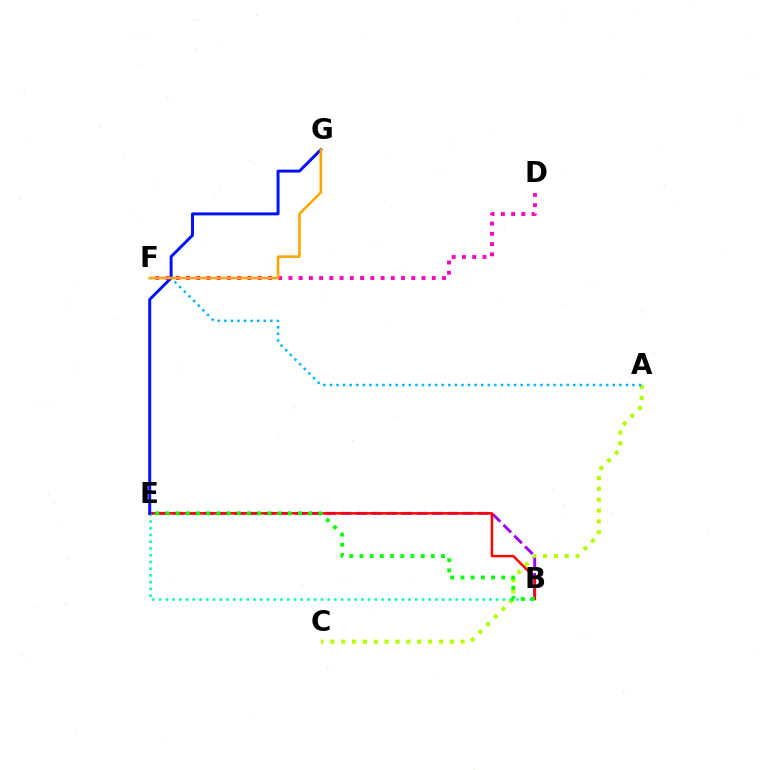{('A', 'C'): [{'color': '#b3ff00', 'line_style': 'dotted', 'thickness': 2.95}], ('B', 'E'): [{'color': '#9b00ff', 'line_style': 'dashed', 'thickness': 2.07}, {'color': '#ff0000', 'line_style': 'solid', 'thickness': 1.78}, {'color': '#00ff9d', 'line_style': 'dotted', 'thickness': 1.83}, {'color': '#08ff00', 'line_style': 'dotted', 'thickness': 2.77}], ('D', 'F'): [{'color': '#ff00bd', 'line_style': 'dotted', 'thickness': 2.78}], ('A', 'F'): [{'color': '#00b5ff', 'line_style': 'dotted', 'thickness': 1.79}], ('E', 'G'): [{'color': '#0010ff', 'line_style': 'solid', 'thickness': 2.12}], ('F', 'G'): [{'color': '#ffa500', 'line_style': 'solid', 'thickness': 1.87}]}